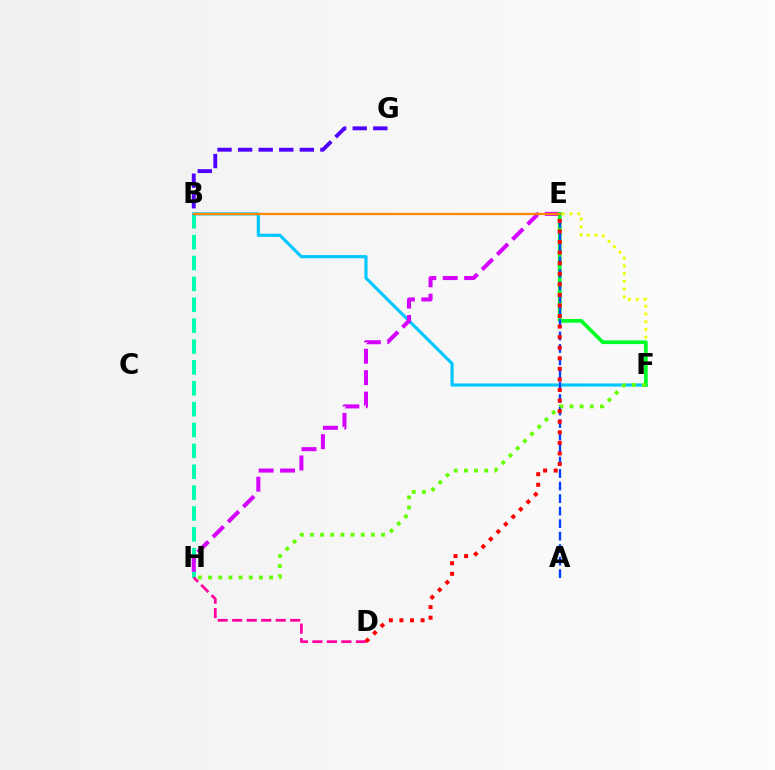{('B', 'H'): [{'color': '#00ffaf', 'line_style': 'dashed', 'thickness': 2.84}], ('D', 'H'): [{'color': '#ff00a0', 'line_style': 'dashed', 'thickness': 1.97}], ('B', 'F'): [{'color': '#00c7ff', 'line_style': 'solid', 'thickness': 2.27}], ('E', 'H'): [{'color': '#d600ff', 'line_style': 'dashed', 'thickness': 2.91}], ('E', 'F'): [{'color': '#eeff00', 'line_style': 'dotted', 'thickness': 2.1}, {'color': '#00ff27', 'line_style': 'solid', 'thickness': 2.69}], ('B', 'G'): [{'color': '#4f00ff', 'line_style': 'dashed', 'thickness': 2.8}], ('A', 'E'): [{'color': '#003fff', 'line_style': 'dashed', 'thickness': 1.7}], ('D', 'E'): [{'color': '#ff0000', 'line_style': 'dotted', 'thickness': 2.87}], ('B', 'E'): [{'color': '#ff8800', 'line_style': 'solid', 'thickness': 1.64}], ('F', 'H'): [{'color': '#66ff00', 'line_style': 'dotted', 'thickness': 2.76}]}